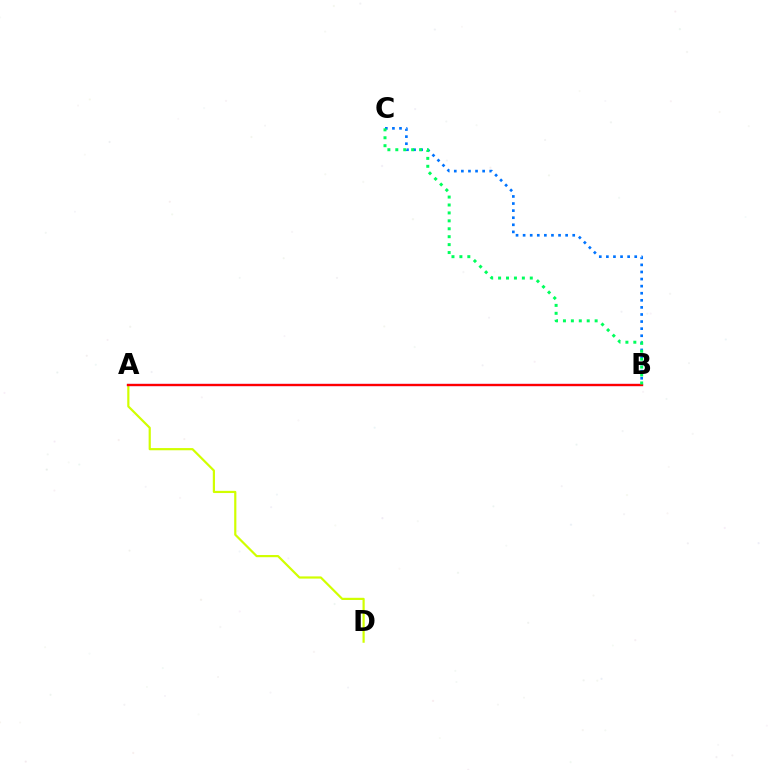{('A', 'D'): [{'color': '#d1ff00', 'line_style': 'solid', 'thickness': 1.58}], ('A', 'B'): [{'color': '#b900ff', 'line_style': 'solid', 'thickness': 1.55}, {'color': '#ff0000', 'line_style': 'solid', 'thickness': 1.65}], ('B', 'C'): [{'color': '#0074ff', 'line_style': 'dotted', 'thickness': 1.93}, {'color': '#00ff5c', 'line_style': 'dotted', 'thickness': 2.15}]}